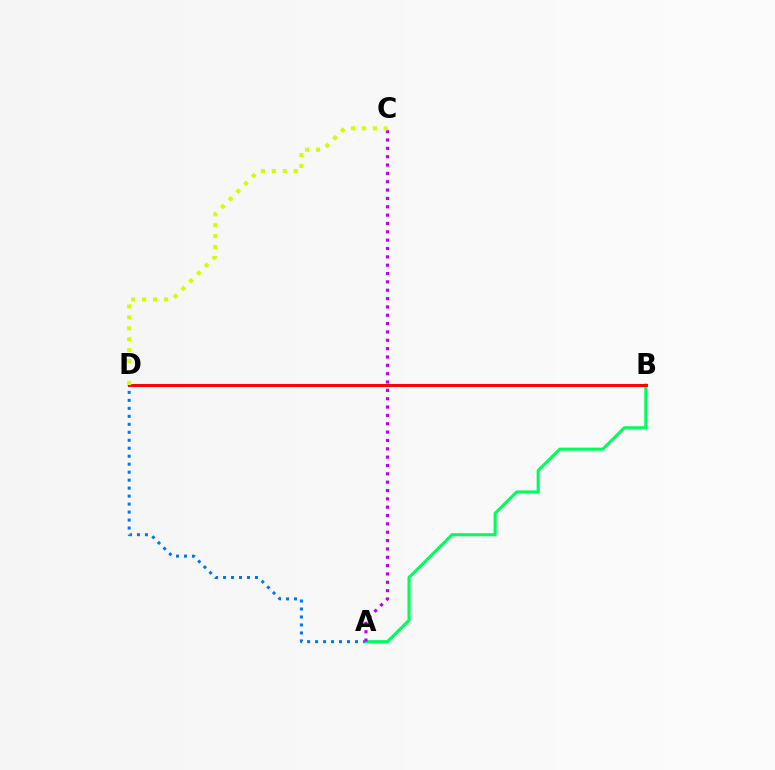{('A', 'D'): [{'color': '#0074ff', 'line_style': 'dotted', 'thickness': 2.17}], ('A', 'B'): [{'color': '#00ff5c', 'line_style': 'solid', 'thickness': 2.23}], ('A', 'C'): [{'color': '#b900ff', 'line_style': 'dotted', 'thickness': 2.27}], ('B', 'D'): [{'color': '#ff0000', 'line_style': 'solid', 'thickness': 2.13}], ('C', 'D'): [{'color': '#d1ff00', 'line_style': 'dotted', 'thickness': 2.97}]}